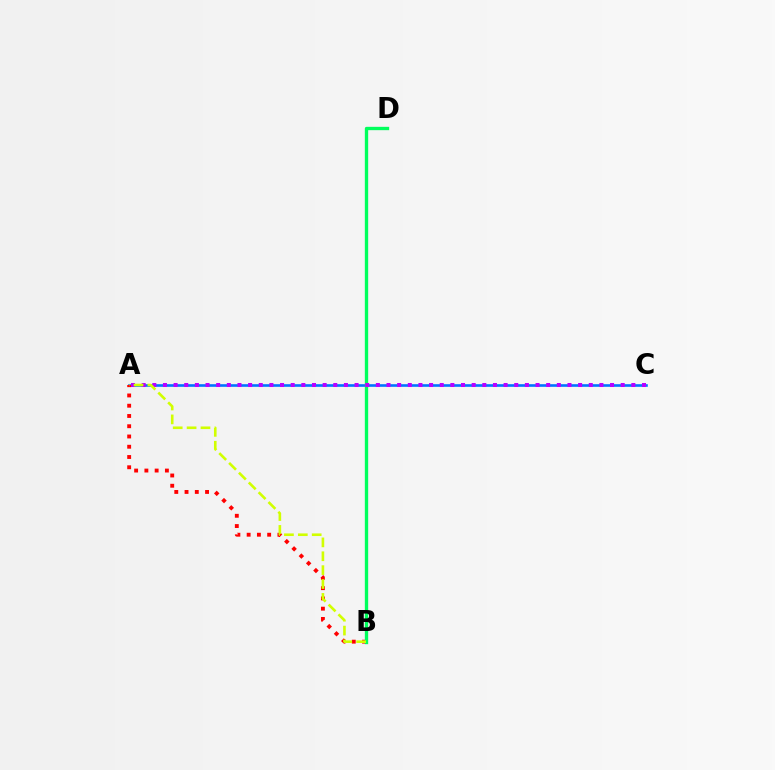{('A', 'C'): [{'color': '#0074ff', 'line_style': 'solid', 'thickness': 1.88}, {'color': '#b900ff', 'line_style': 'dotted', 'thickness': 2.89}], ('A', 'B'): [{'color': '#ff0000', 'line_style': 'dotted', 'thickness': 2.79}, {'color': '#d1ff00', 'line_style': 'dashed', 'thickness': 1.89}], ('B', 'D'): [{'color': '#00ff5c', 'line_style': 'solid', 'thickness': 2.4}]}